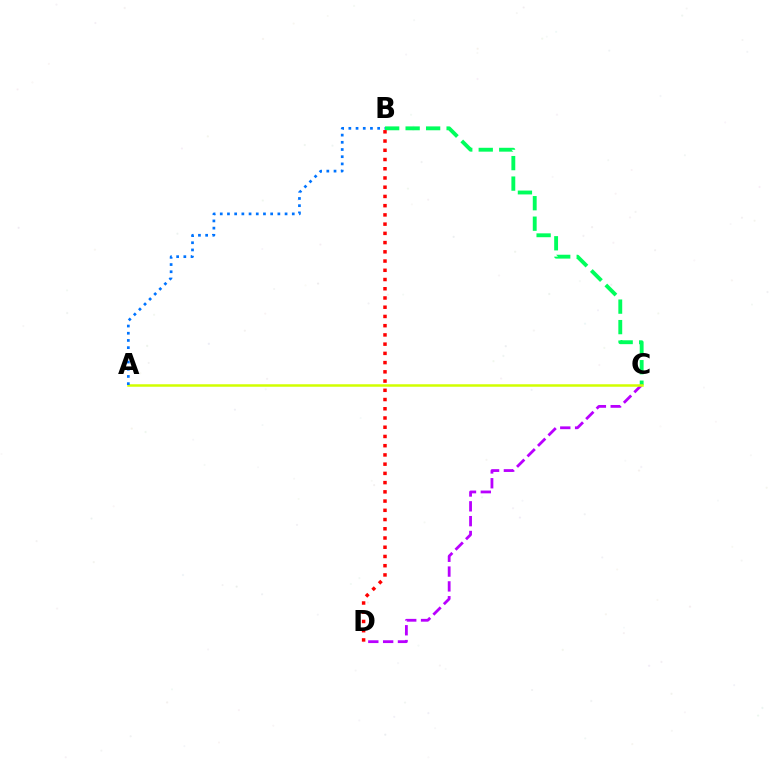{('B', 'C'): [{'color': '#00ff5c', 'line_style': 'dashed', 'thickness': 2.78}], ('C', 'D'): [{'color': '#b900ff', 'line_style': 'dashed', 'thickness': 2.01}], ('B', 'D'): [{'color': '#ff0000', 'line_style': 'dotted', 'thickness': 2.51}], ('A', 'C'): [{'color': '#d1ff00', 'line_style': 'solid', 'thickness': 1.8}], ('A', 'B'): [{'color': '#0074ff', 'line_style': 'dotted', 'thickness': 1.96}]}